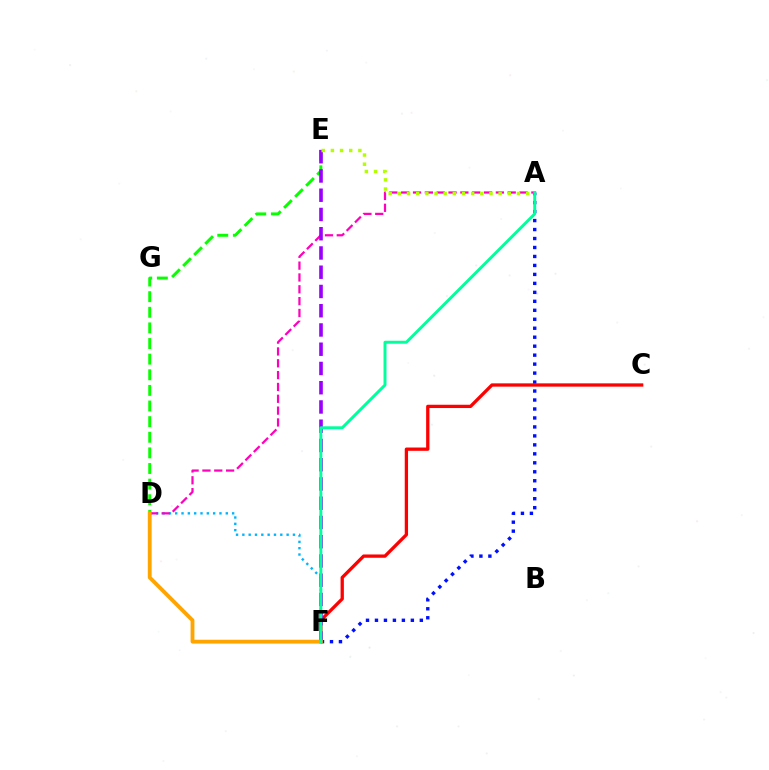{('D', 'F'): [{'color': '#00b5ff', 'line_style': 'dotted', 'thickness': 1.72}, {'color': '#ffa500', 'line_style': 'solid', 'thickness': 2.76}], ('D', 'E'): [{'color': '#08ff00', 'line_style': 'dashed', 'thickness': 2.12}], ('A', 'D'): [{'color': '#ff00bd', 'line_style': 'dashed', 'thickness': 1.61}], ('A', 'F'): [{'color': '#0010ff', 'line_style': 'dotted', 'thickness': 2.44}, {'color': '#00ff9d', 'line_style': 'solid', 'thickness': 2.12}], ('C', 'F'): [{'color': '#ff0000', 'line_style': 'solid', 'thickness': 2.37}], ('E', 'F'): [{'color': '#9b00ff', 'line_style': 'dashed', 'thickness': 2.62}], ('A', 'E'): [{'color': '#b3ff00', 'line_style': 'dotted', 'thickness': 2.49}]}